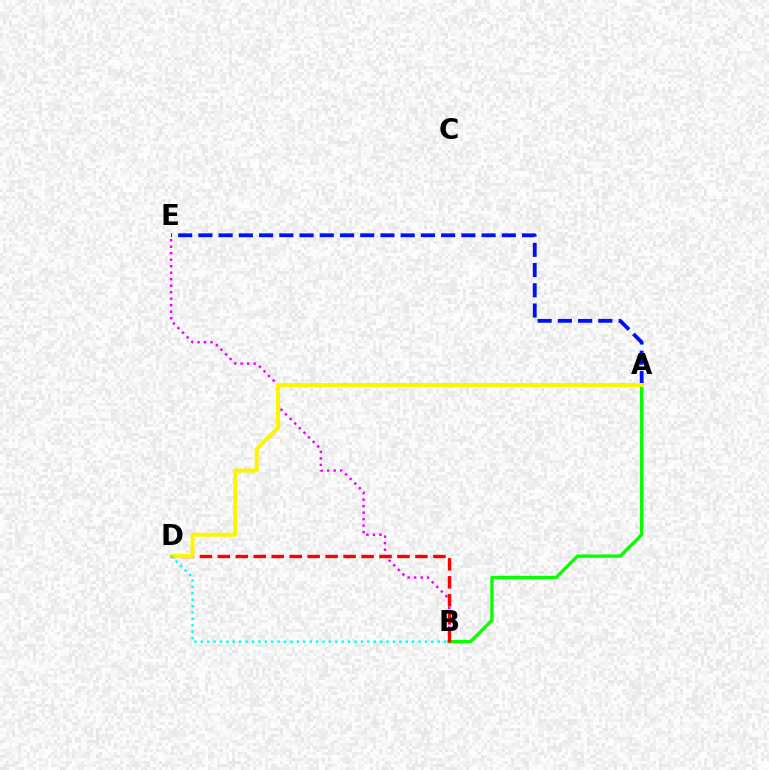{('A', 'B'): [{'color': '#08ff00', 'line_style': 'solid', 'thickness': 2.41}], ('A', 'E'): [{'color': '#0010ff', 'line_style': 'dashed', 'thickness': 2.75}], ('B', 'E'): [{'color': '#ee00ff', 'line_style': 'dotted', 'thickness': 1.76}], ('B', 'D'): [{'color': '#ff0000', 'line_style': 'dashed', 'thickness': 2.44}, {'color': '#00fff6', 'line_style': 'dotted', 'thickness': 1.74}], ('A', 'D'): [{'color': '#fcf500', 'line_style': 'solid', 'thickness': 2.89}]}